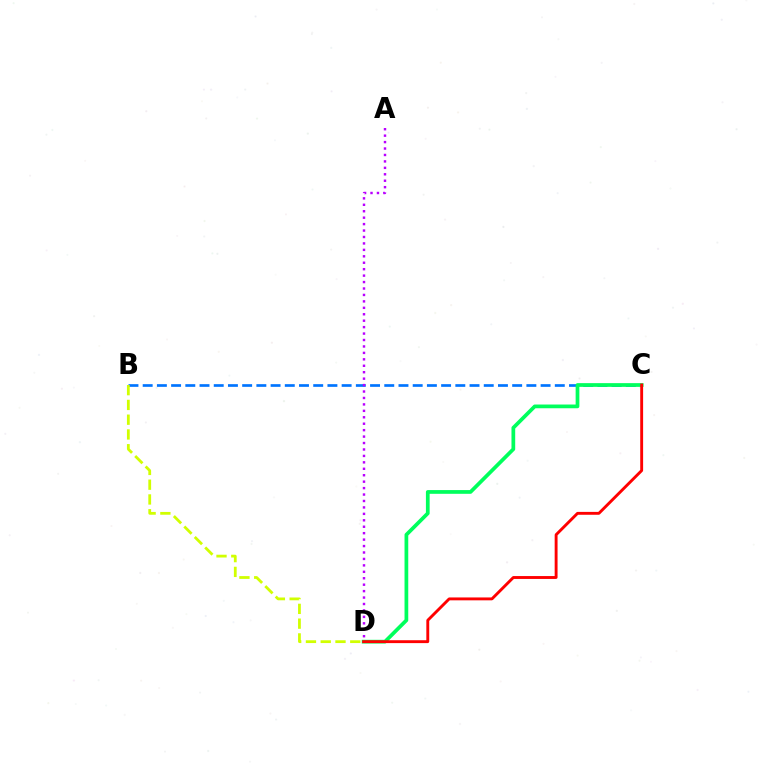{('B', 'C'): [{'color': '#0074ff', 'line_style': 'dashed', 'thickness': 1.93}], ('C', 'D'): [{'color': '#00ff5c', 'line_style': 'solid', 'thickness': 2.68}, {'color': '#ff0000', 'line_style': 'solid', 'thickness': 2.08}], ('A', 'D'): [{'color': '#b900ff', 'line_style': 'dotted', 'thickness': 1.75}], ('B', 'D'): [{'color': '#d1ff00', 'line_style': 'dashed', 'thickness': 2.01}]}